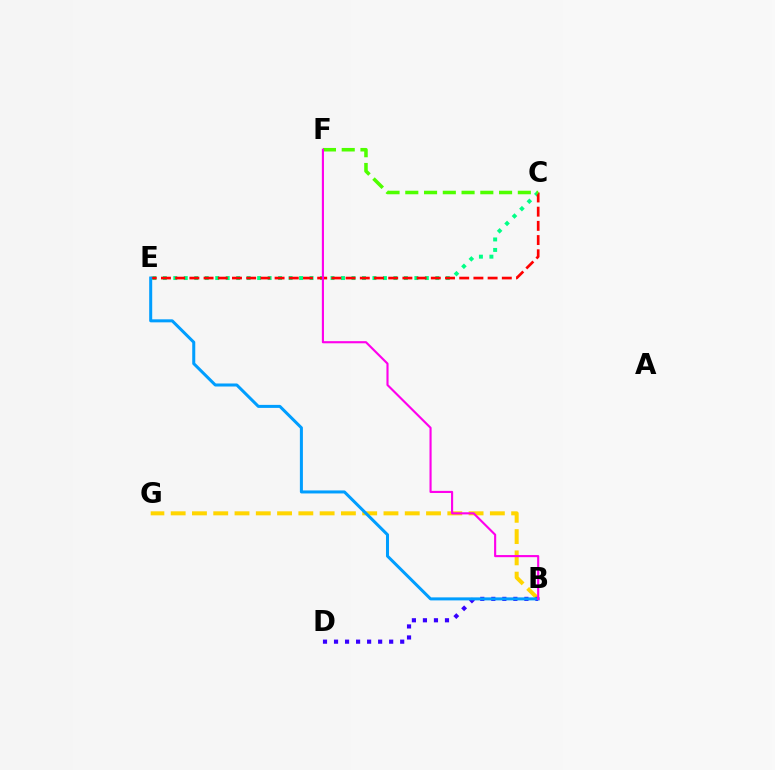{('B', 'G'): [{'color': '#ffd500', 'line_style': 'dashed', 'thickness': 2.89}], ('C', 'E'): [{'color': '#00ff86', 'line_style': 'dotted', 'thickness': 2.85}, {'color': '#ff0000', 'line_style': 'dashed', 'thickness': 1.93}], ('B', 'D'): [{'color': '#3700ff', 'line_style': 'dotted', 'thickness': 3.0}], ('B', 'E'): [{'color': '#009eff', 'line_style': 'solid', 'thickness': 2.17}], ('C', 'F'): [{'color': '#4fff00', 'line_style': 'dashed', 'thickness': 2.55}], ('B', 'F'): [{'color': '#ff00ed', 'line_style': 'solid', 'thickness': 1.53}]}